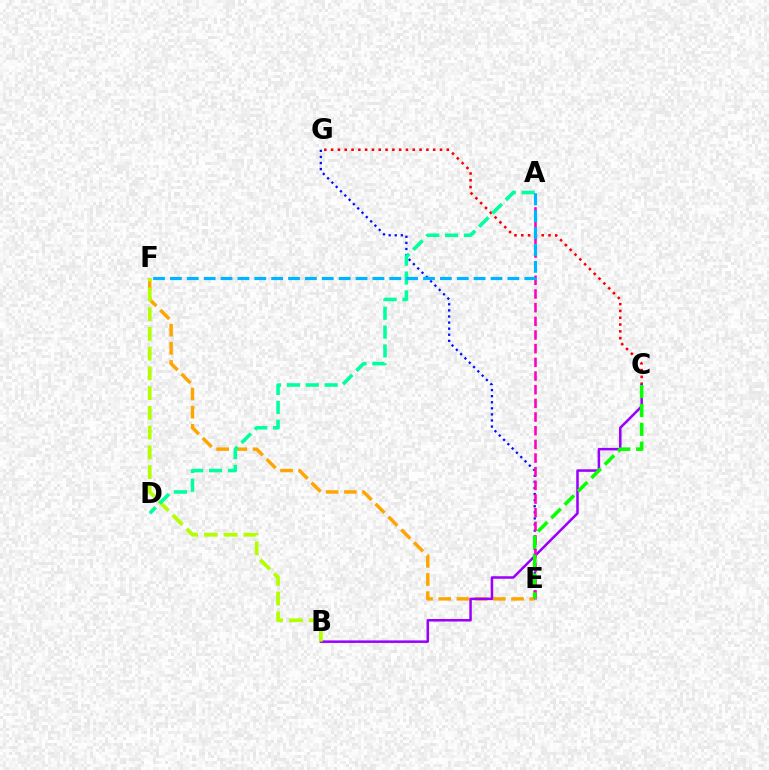{('C', 'G'): [{'color': '#ff0000', 'line_style': 'dotted', 'thickness': 1.85}], ('E', 'F'): [{'color': '#ffa500', 'line_style': 'dashed', 'thickness': 2.47}], ('B', 'C'): [{'color': '#9b00ff', 'line_style': 'solid', 'thickness': 1.82}], ('E', 'G'): [{'color': '#0010ff', 'line_style': 'dotted', 'thickness': 1.65}], ('B', 'F'): [{'color': '#b3ff00', 'line_style': 'dashed', 'thickness': 2.68}], ('A', 'E'): [{'color': '#ff00bd', 'line_style': 'dashed', 'thickness': 1.86}], ('C', 'E'): [{'color': '#08ff00', 'line_style': 'dashed', 'thickness': 2.56}], ('A', 'D'): [{'color': '#00ff9d', 'line_style': 'dashed', 'thickness': 2.56}], ('A', 'F'): [{'color': '#00b5ff', 'line_style': 'dashed', 'thickness': 2.29}]}